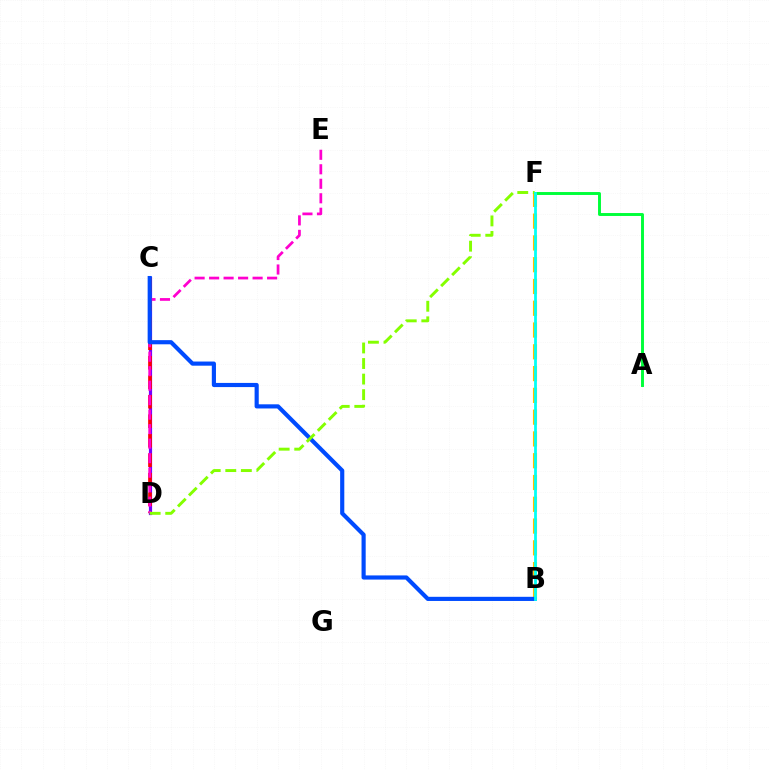{('A', 'F'): [{'color': '#00ff39', 'line_style': 'solid', 'thickness': 2.11}], ('B', 'F'): [{'color': '#ffbd00', 'line_style': 'dashed', 'thickness': 2.96}, {'color': '#00fff6', 'line_style': 'solid', 'thickness': 2.01}], ('C', 'D'): [{'color': '#7200ff', 'line_style': 'solid', 'thickness': 2.29}, {'color': '#ff0000', 'line_style': 'dashed', 'thickness': 2.65}], ('D', 'E'): [{'color': '#ff00cf', 'line_style': 'dashed', 'thickness': 1.97}], ('B', 'C'): [{'color': '#004bff', 'line_style': 'solid', 'thickness': 2.99}], ('D', 'F'): [{'color': '#84ff00', 'line_style': 'dashed', 'thickness': 2.11}]}